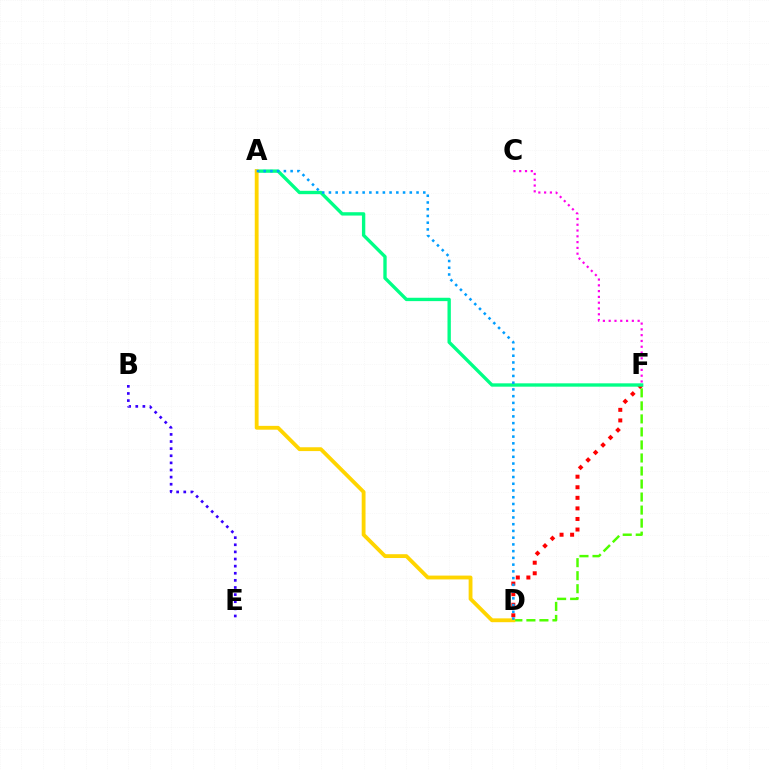{('C', 'F'): [{'color': '#ff00ed', 'line_style': 'dotted', 'thickness': 1.57}], ('D', 'F'): [{'color': '#ff0000', 'line_style': 'dotted', 'thickness': 2.87}, {'color': '#4fff00', 'line_style': 'dashed', 'thickness': 1.77}], ('A', 'F'): [{'color': '#00ff86', 'line_style': 'solid', 'thickness': 2.42}], ('A', 'D'): [{'color': '#ffd500', 'line_style': 'solid', 'thickness': 2.76}, {'color': '#009eff', 'line_style': 'dotted', 'thickness': 1.83}], ('B', 'E'): [{'color': '#3700ff', 'line_style': 'dotted', 'thickness': 1.93}]}